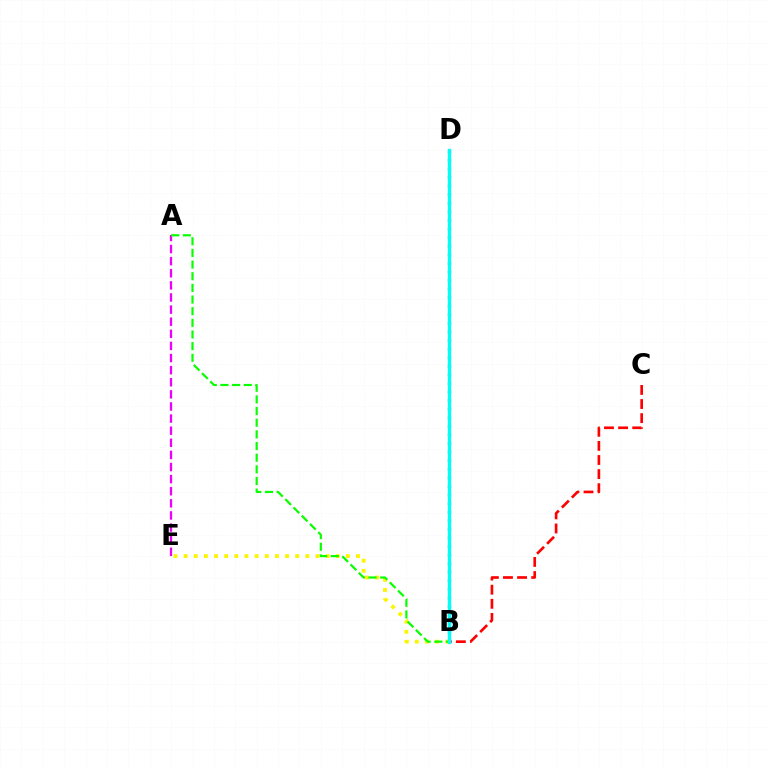{('A', 'E'): [{'color': '#ee00ff', 'line_style': 'dashed', 'thickness': 1.64}], ('B', 'D'): [{'color': '#0010ff', 'line_style': 'dotted', 'thickness': 2.33}, {'color': '#00fff6', 'line_style': 'solid', 'thickness': 2.41}], ('B', 'C'): [{'color': '#ff0000', 'line_style': 'dashed', 'thickness': 1.92}], ('B', 'E'): [{'color': '#fcf500', 'line_style': 'dotted', 'thickness': 2.76}], ('A', 'B'): [{'color': '#08ff00', 'line_style': 'dashed', 'thickness': 1.58}]}